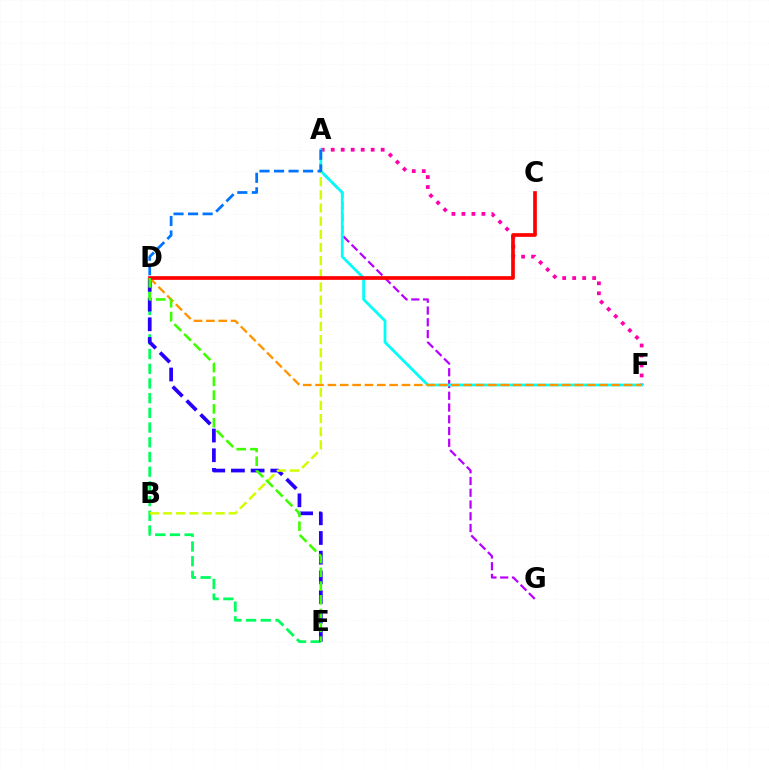{('D', 'E'): [{'color': '#00ff5c', 'line_style': 'dashed', 'thickness': 2.0}, {'color': '#2500ff', 'line_style': 'dashed', 'thickness': 2.67}, {'color': '#3dff00', 'line_style': 'dashed', 'thickness': 1.87}], ('A', 'G'): [{'color': '#b900ff', 'line_style': 'dashed', 'thickness': 1.6}], ('A', 'F'): [{'color': '#ff00ac', 'line_style': 'dotted', 'thickness': 2.71}, {'color': '#00fff6', 'line_style': 'solid', 'thickness': 1.97}], ('A', 'B'): [{'color': '#d1ff00', 'line_style': 'dashed', 'thickness': 1.79}], ('D', 'F'): [{'color': '#ff9400', 'line_style': 'dashed', 'thickness': 1.68}], ('C', 'D'): [{'color': '#ff0000', 'line_style': 'solid', 'thickness': 2.66}], ('A', 'D'): [{'color': '#0074ff', 'line_style': 'dashed', 'thickness': 1.97}]}